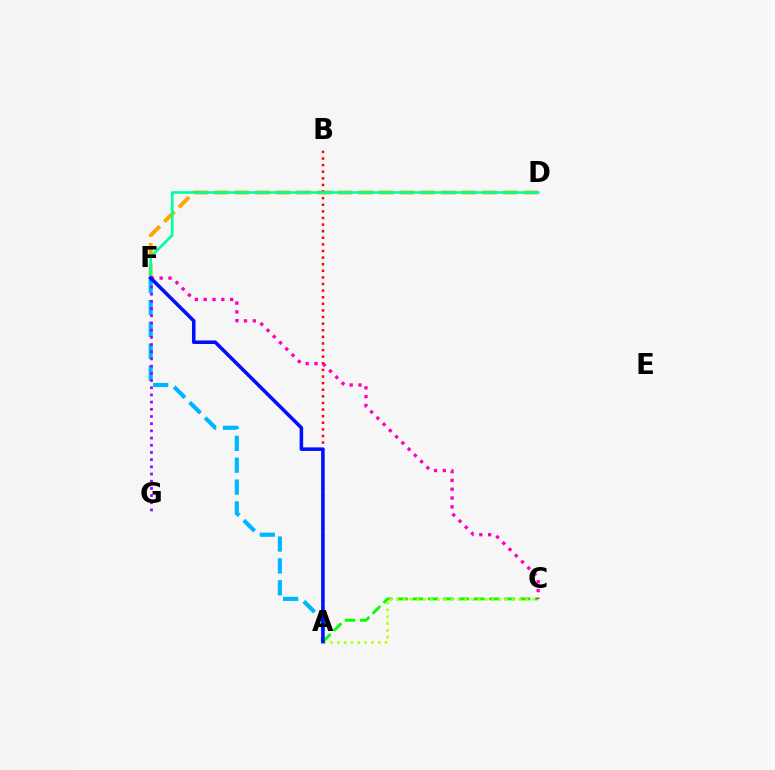{('D', 'F'): [{'color': '#ffa500', 'line_style': 'dashed', 'thickness': 2.8}, {'color': '#00ff9d', 'line_style': 'solid', 'thickness': 1.93}], ('A', 'F'): [{'color': '#00b5ff', 'line_style': 'dashed', 'thickness': 2.97}, {'color': '#0010ff', 'line_style': 'solid', 'thickness': 2.56}], ('A', 'B'): [{'color': '#ff0000', 'line_style': 'dotted', 'thickness': 1.79}], ('A', 'C'): [{'color': '#08ff00', 'line_style': 'dashed', 'thickness': 2.08}, {'color': '#b3ff00', 'line_style': 'dotted', 'thickness': 1.85}], ('C', 'F'): [{'color': '#ff00bd', 'line_style': 'dotted', 'thickness': 2.39}], ('F', 'G'): [{'color': '#9b00ff', 'line_style': 'dotted', 'thickness': 1.95}]}